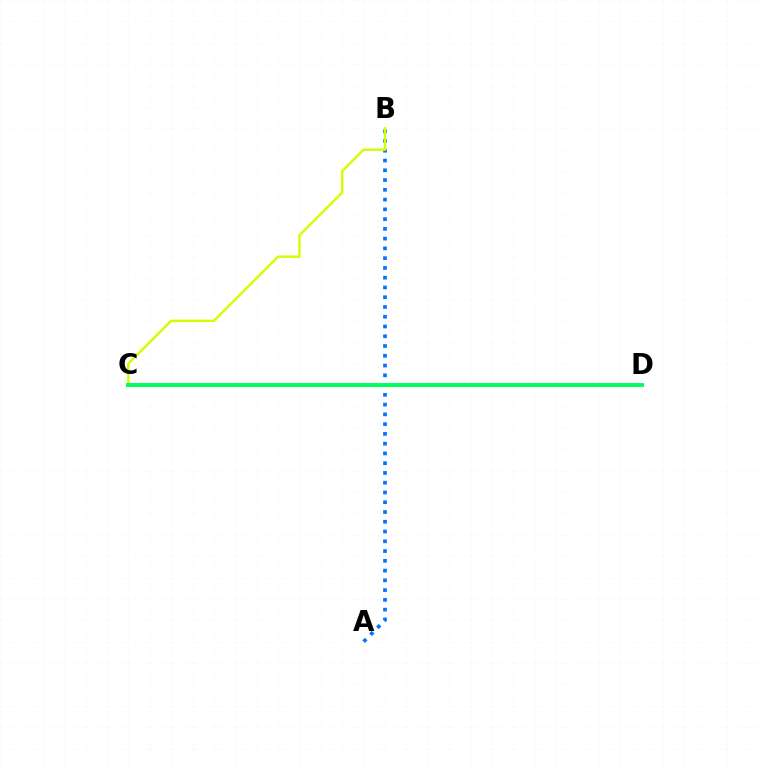{('A', 'B'): [{'color': '#0074ff', 'line_style': 'dotted', 'thickness': 2.65}], ('C', 'D'): [{'color': '#ff0000', 'line_style': 'dashed', 'thickness': 1.74}, {'color': '#b900ff', 'line_style': 'solid', 'thickness': 1.53}, {'color': '#00ff5c', 'line_style': 'solid', 'thickness': 2.82}], ('B', 'C'): [{'color': '#d1ff00', 'line_style': 'solid', 'thickness': 1.74}]}